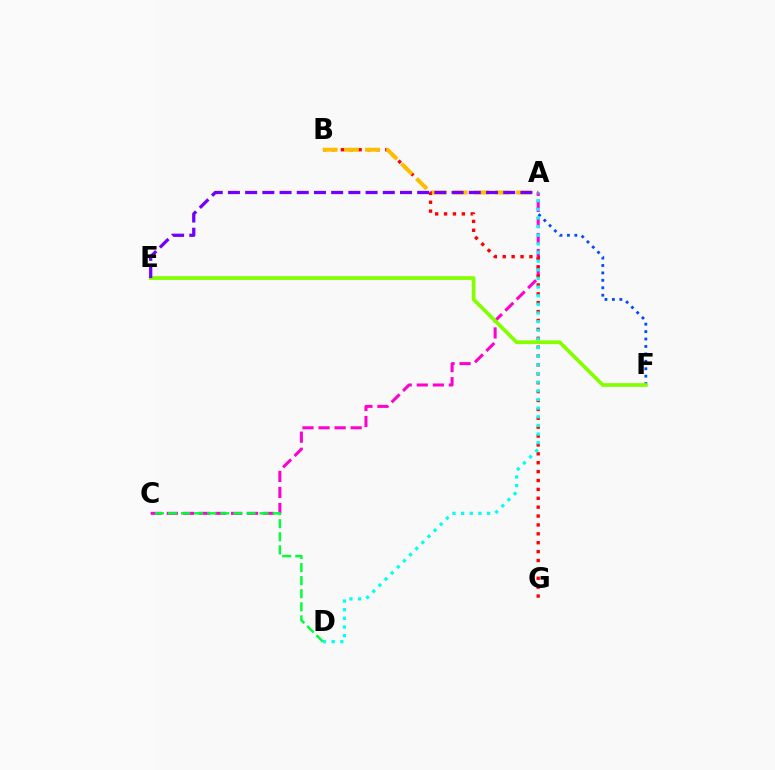{('A', 'F'): [{'color': '#004bff', 'line_style': 'dotted', 'thickness': 2.02}], ('A', 'C'): [{'color': '#ff00cf', 'line_style': 'dashed', 'thickness': 2.18}], ('B', 'G'): [{'color': '#ff0000', 'line_style': 'dotted', 'thickness': 2.42}], ('A', 'D'): [{'color': '#00fff6', 'line_style': 'dotted', 'thickness': 2.35}], ('A', 'B'): [{'color': '#ffbd00', 'line_style': 'dashed', 'thickness': 2.87}], ('E', 'F'): [{'color': '#84ff00', 'line_style': 'solid', 'thickness': 2.68}], ('A', 'E'): [{'color': '#7200ff', 'line_style': 'dashed', 'thickness': 2.34}], ('C', 'D'): [{'color': '#00ff39', 'line_style': 'dashed', 'thickness': 1.78}]}